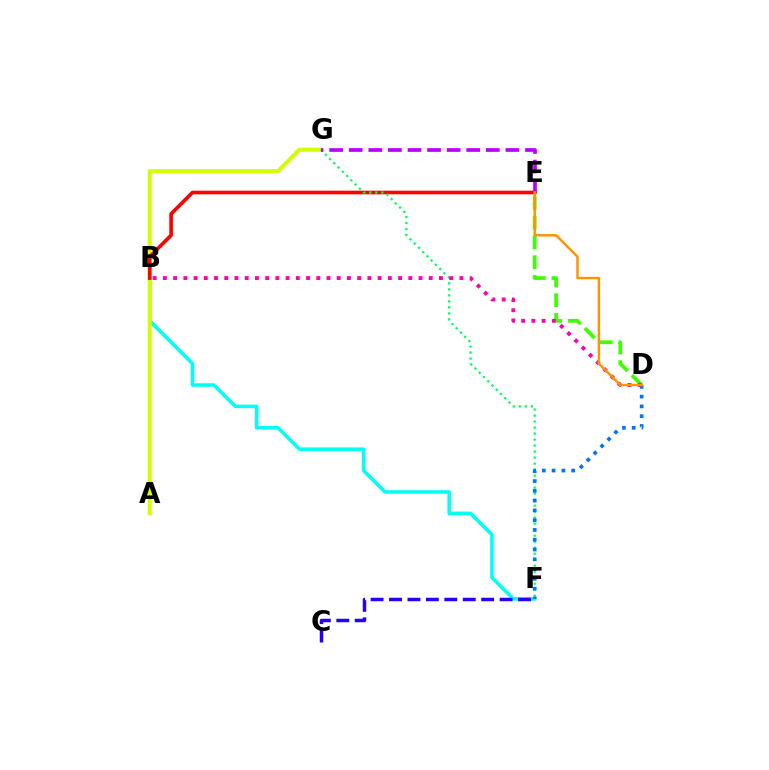{('B', 'F'): [{'color': '#00fff6', 'line_style': 'solid', 'thickness': 2.53}], ('A', 'G'): [{'color': '#d1ff00', 'line_style': 'solid', 'thickness': 2.91}], ('D', 'E'): [{'color': '#3dff00', 'line_style': 'dashed', 'thickness': 2.69}, {'color': '#ff9400', 'line_style': 'solid', 'thickness': 1.77}], ('C', 'F'): [{'color': '#2500ff', 'line_style': 'dashed', 'thickness': 2.5}], ('B', 'E'): [{'color': '#ff0000', 'line_style': 'solid', 'thickness': 2.63}], ('F', 'G'): [{'color': '#00ff5c', 'line_style': 'dotted', 'thickness': 1.63}], ('B', 'D'): [{'color': '#ff00ac', 'line_style': 'dotted', 'thickness': 2.78}], ('D', 'F'): [{'color': '#0074ff', 'line_style': 'dotted', 'thickness': 2.66}], ('E', 'G'): [{'color': '#b900ff', 'line_style': 'dashed', 'thickness': 2.66}]}